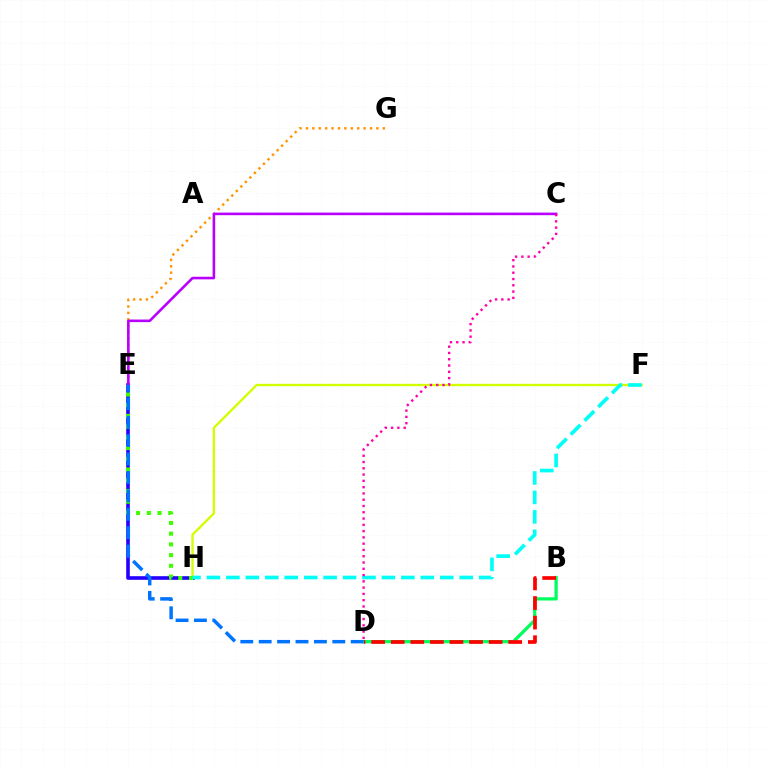{('F', 'H'): [{'color': '#d1ff00', 'line_style': 'solid', 'thickness': 1.69}, {'color': '#00fff6', 'line_style': 'dashed', 'thickness': 2.64}], ('E', 'G'): [{'color': '#ff9400', 'line_style': 'dotted', 'thickness': 1.74}], ('B', 'D'): [{'color': '#00ff5c', 'line_style': 'solid', 'thickness': 2.35}, {'color': '#ff0000', 'line_style': 'dashed', 'thickness': 2.66}], ('E', 'H'): [{'color': '#2500ff', 'line_style': 'solid', 'thickness': 2.61}, {'color': '#3dff00', 'line_style': 'dotted', 'thickness': 2.91}], ('C', 'E'): [{'color': '#b900ff', 'line_style': 'solid', 'thickness': 1.87}], ('D', 'E'): [{'color': '#0074ff', 'line_style': 'dashed', 'thickness': 2.5}], ('C', 'D'): [{'color': '#ff00ac', 'line_style': 'dotted', 'thickness': 1.71}]}